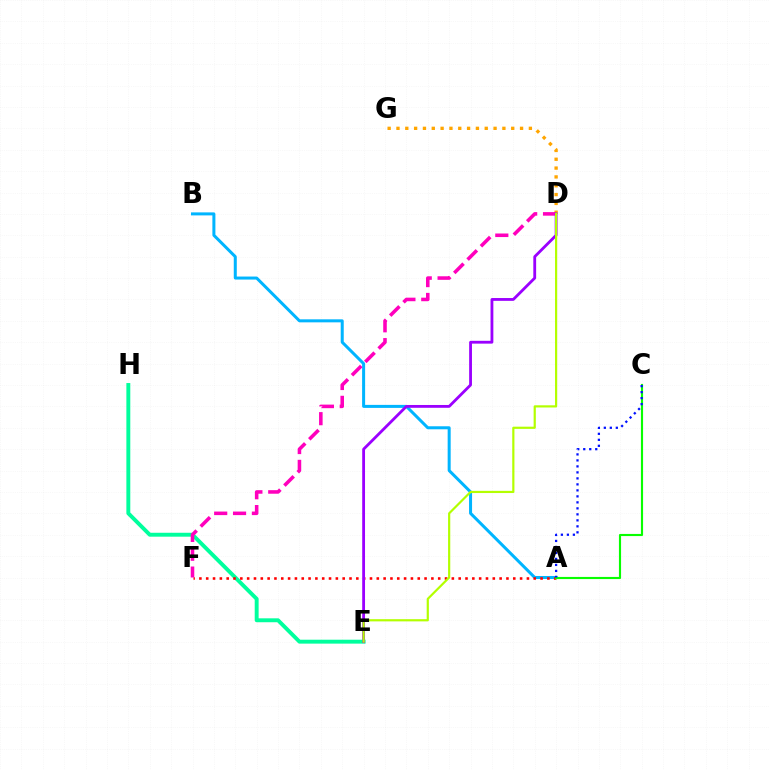{('A', 'B'): [{'color': '#00b5ff', 'line_style': 'solid', 'thickness': 2.17}], ('E', 'H'): [{'color': '#00ff9d', 'line_style': 'solid', 'thickness': 2.82}], ('D', 'G'): [{'color': '#ffa500', 'line_style': 'dotted', 'thickness': 2.4}], ('A', 'F'): [{'color': '#ff0000', 'line_style': 'dotted', 'thickness': 1.85}], ('D', 'F'): [{'color': '#ff00bd', 'line_style': 'dashed', 'thickness': 2.56}], ('D', 'E'): [{'color': '#9b00ff', 'line_style': 'solid', 'thickness': 2.03}, {'color': '#b3ff00', 'line_style': 'solid', 'thickness': 1.58}], ('A', 'C'): [{'color': '#08ff00', 'line_style': 'solid', 'thickness': 1.54}, {'color': '#0010ff', 'line_style': 'dotted', 'thickness': 1.63}]}